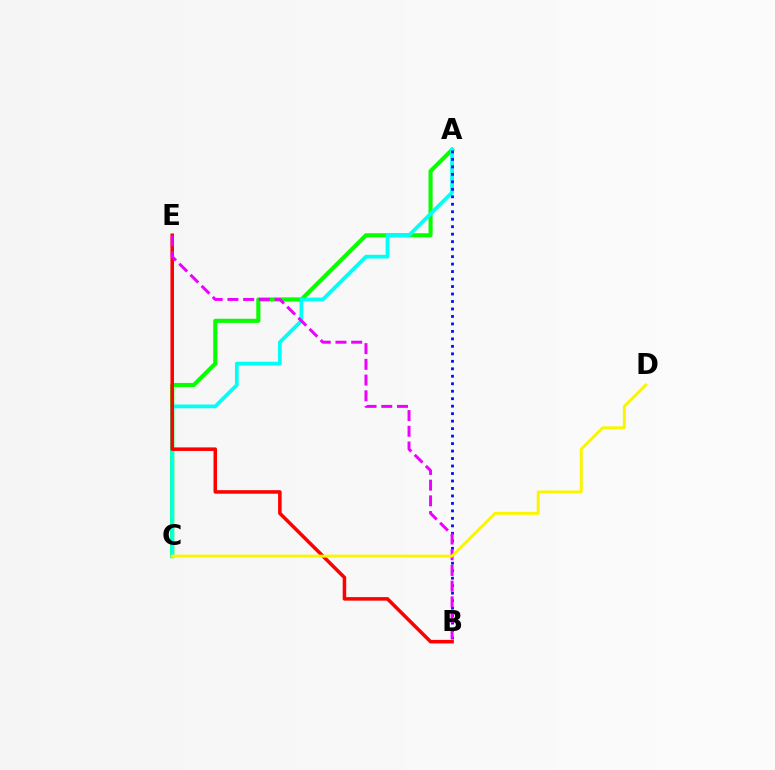{('A', 'C'): [{'color': '#08ff00', 'line_style': 'solid', 'thickness': 2.95}, {'color': '#00fff6', 'line_style': 'solid', 'thickness': 2.69}], ('B', 'E'): [{'color': '#ff0000', 'line_style': 'solid', 'thickness': 2.54}, {'color': '#ee00ff', 'line_style': 'dashed', 'thickness': 2.13}], ('A', 'B'): [{'color': '#0010ff', 'line_style': 'dotted', 'thickness': 2.03}], ('C', 'D'): [{'color': '#fcf500', 'line_style': 'solid', 'thickness': 2.14}]}